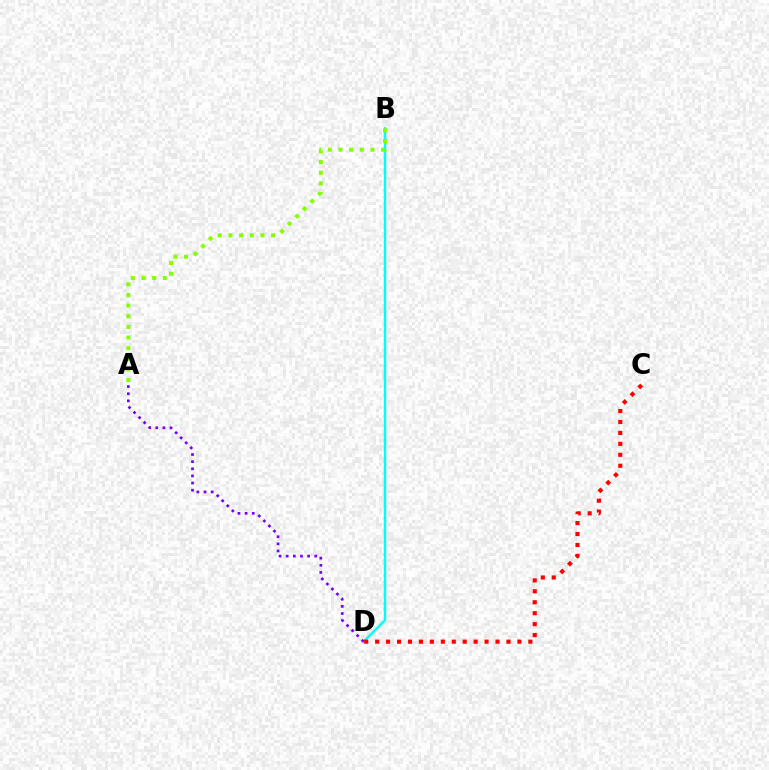{('B', 'D'): [{'color': '#00fff6', 'line_style': 'solid', 'thickness': 1.75}], ('A', 'D'): [{'color': '#7200ff', 'line_style': 'dotted', 'thickness': 1.94}], ('A', 'B'): [{'color': '#84ff00', 'line_style': 'dotted', 'thickness': 2.9}], ('C', 'D'): [{'color': '#ff0000', 'line_style': 'dotted', 'thickness': 2.97}]}